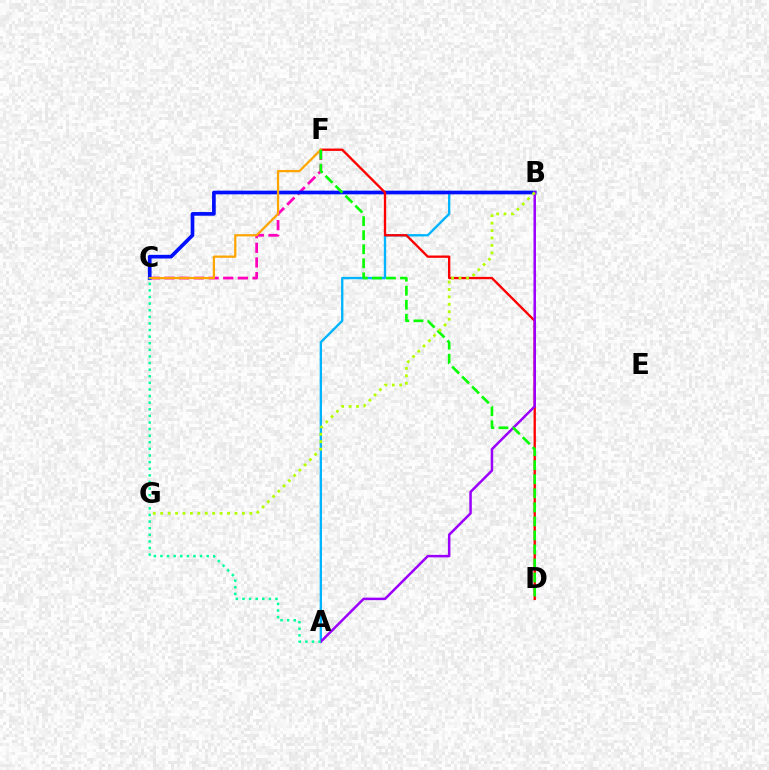{('C', 'F'): [{'color': '#ff00bd', 'line_style': 'dashed', 'thickness': 1.99}, {'color': '#ffa500', 'line_style': 'solid', 'thickness': 1.62}], ('A', 'B'): [{'color': '#00b5ff', 'line_style': 'solid', 'thickness': 1.69}, {'color': '#9b00ff', 'line_style': 'solid', 'thickness': 1.8}], ('B', 'C'): [{'color': '#0010ff', 'line_style': 'solid', 'thickness': 2.64}], ('D', 'F'): [{'color': '#ff0000', 'line_style': 'solid', 'thickness': 1.68}, {'color': '#08ff00', 'line_style': 'dashed', 'thickness': 1.91}], ('A', 'C'): [{'color': '#00ff9d', 'line_style': 'dotted', 'thickness': 1.79}], ('B', 'G'): [{'color': '#b3ff00', 'line_style': 'dotted', 'thickness': 2.02}]}